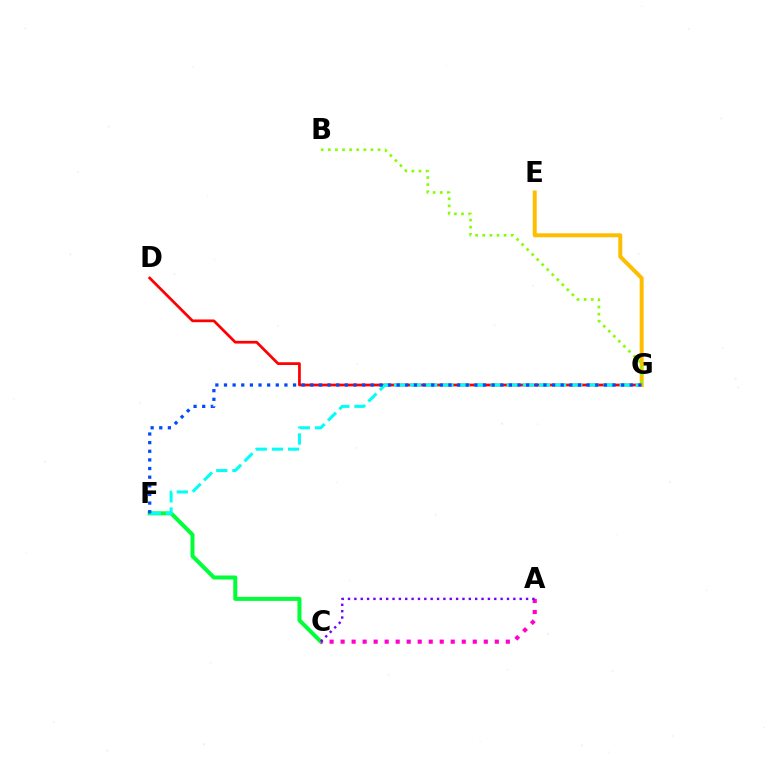{('C', 'F'): [{'color': '#00ff39', 'line_style': 'solid', 'thickness': 2.88}], ('D', 'G'): [{'color': '#ff0000', 'line_style': 'solid', 'thickness': 1.97}], ('F', 'G'): [{'color': '#00fff6', 'line_style': 'dashed', 'thickness': 2.19}, {'color': '#004bff', 'line_style': 'dotted', 'thickness': 2.35}], ('E', 'G'): [{'color': '#ffbd00', 'line_style': 'solid', 'thickness': 2.87}], ('B', 'G'): [{'color': '#84ff00', 'line_style': 'dotted', 'thickness': 1.93}], ('A', 'C'): [{'color': '#ff00cf', 'line_style': 'dotted', 'thickness': 2.99}, {'color': '#7200ff', 'line_style': 'dotted', 'thickness': 1.73}]}